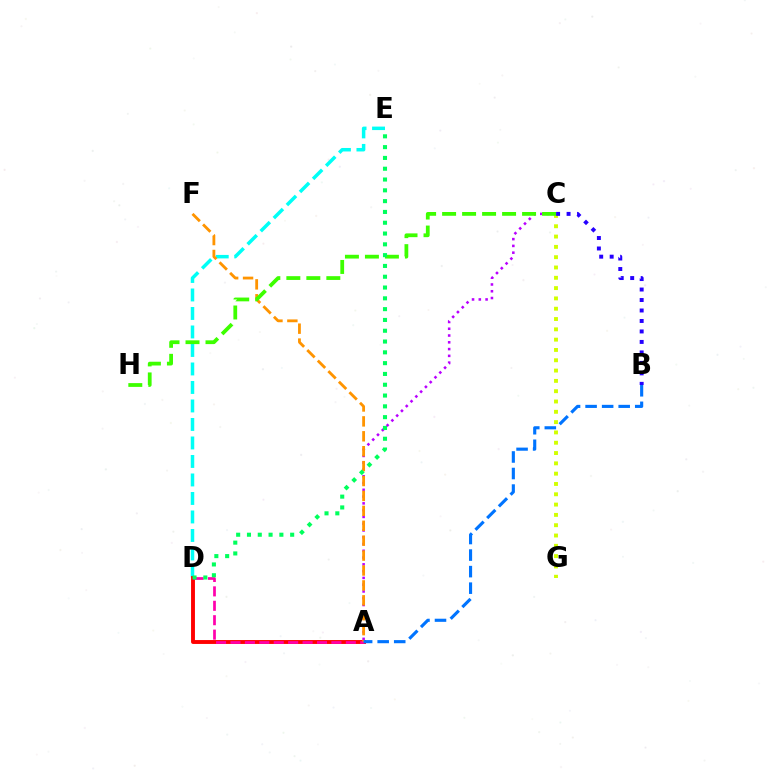{('D', 'E'): [{'color': '#00fff6', 'line_style': 'dashed', 'thickness': 2.51}, {'color': '#00ff5c', 'line_style': 'dotted', 'thickness': 2.93}], ('A', 'D'): [{'color': '#ff0000', 'line_style': 'solid', 'thickness': 2.8}, {'color': '#ff00ac', 'line_style': 'dashed', 'thickness': 1.96}], ('A', 'C'): [{'color': '#b900ff', 'line_style': 'dotted', 'thickness': 1.84}], ('C', 'G'): [{'color': '#d1ff00', 'line_style': 'dotted', 'thickness': 2.8}], ('A', 'F'): [{'color': '#ff9400', 'line_style': 'dashed', 'thickness': 2.03}], ('C', 'H'): [{'color': '#3dff00', 'line_style': 'dashed', 'thickness': 2.72}], ('B', 'C'): [{'color': '#2500ff', 'line_style': 'dotted', 'thickness': 2.85}], ('A', 'B'): [{'color': '#0074ff', 'line_style': 'dashed', 'thickness': 2.25}]}